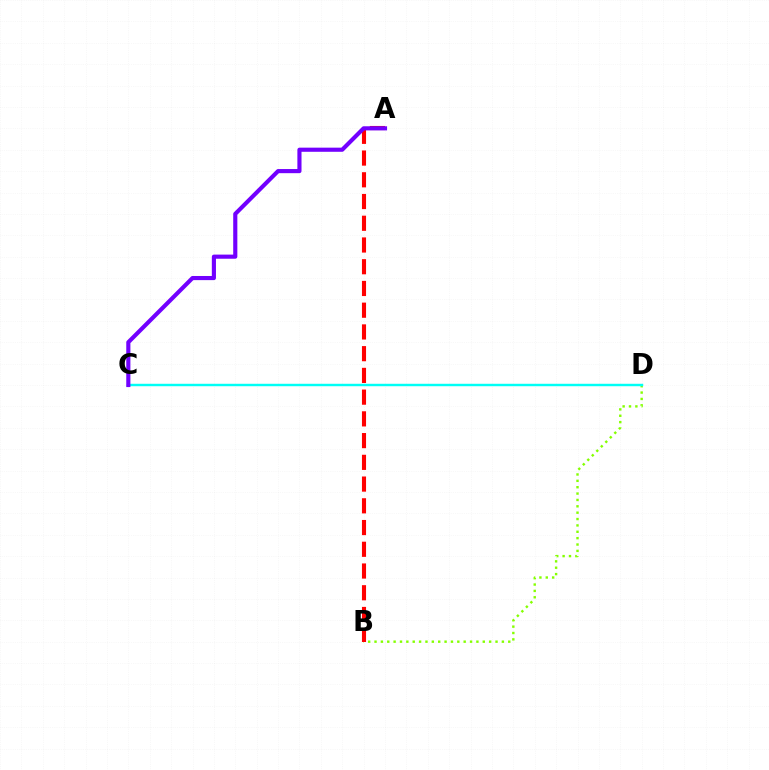{('B', 'D'): [{'color': '#84ff00', 'line_style': 'dotted', 'thickness': 1.73}], ('C', 'D'): [{'color': '#00fff6', 'line_style': 'solid', 'thickness': 1.76}], ('A', 'B'): [{'color': '#ff0000', 'line_style': 'dashed', 'thickness': 2.95}], ('A', 'C'): [{'color': '#7200ff', 'line_style': 'solid', 'thickness': 2.98}]}